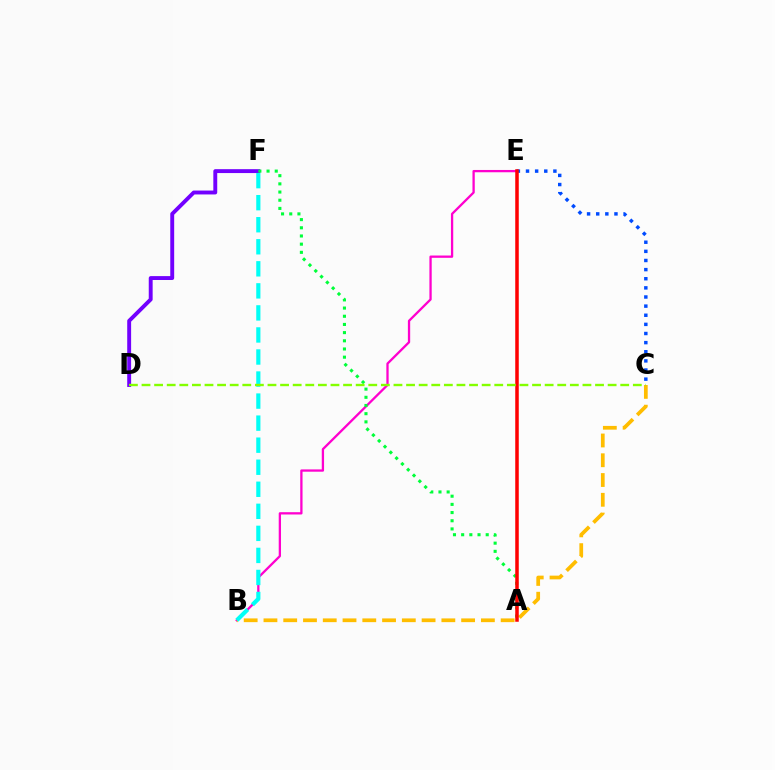{('B', 'E'): [{'color': '#ff00cf', 'line_style': 'solid', 'thickness': 1.65}], ('B', 'C'): [{'color': '#ffbd00', 'line_style': 'dashed', 'thickness': 2.69}], ('C', 'E'): [{'color': '#004bff', 'line_style': 'dotted', 'thickness': 2.48}], ('D', 'F'): [{'color': '#7200ff', 'line_style': 'solid', 'thickness': 2.81}], ('A', 'F'): [{'color': '#00ff39', 'line_style': 'dotted', 'thickness': 2.22}], ('B', 'F'): [{'color': '#00fff6', 'line_style': 'dashed', 'thickness': 2.99}], ('A', 'E'): [{'color': '#ff0000', 'line_style': 'solid', 'thickness': 2.53}], ('C', 'D'): [{'color': '#84ff00', 'line_style': 'dashed', 'thickness': 1.71}]}